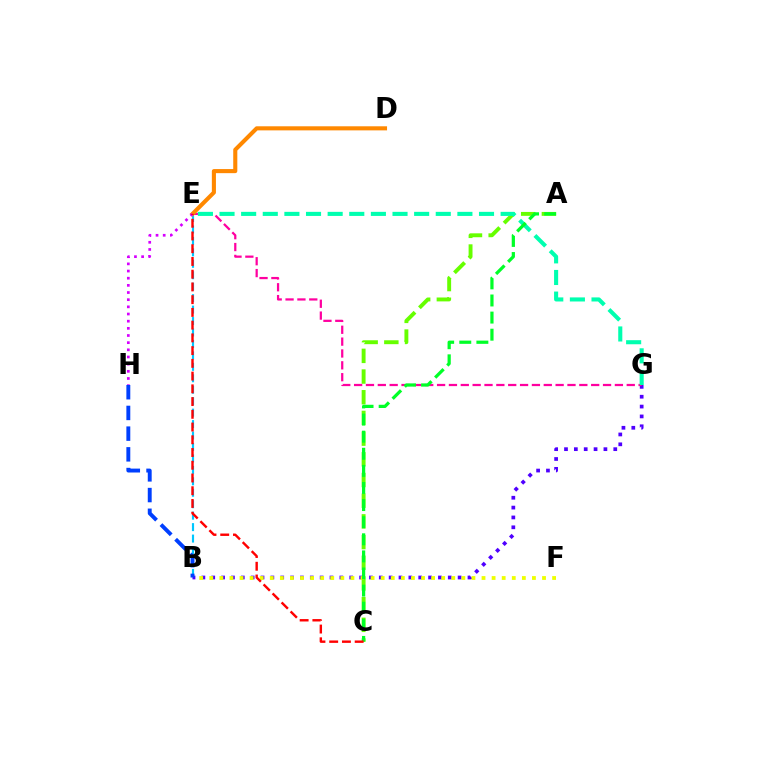{('B', 'G'): [{'color': '#4f00ff', 'line_style': 'dotted', 'thickness': 2.68}], ('A', 'C'): [{'color': '#66ff00', 'line_style': 'dashed', 'thickness': 2.81}, {'color': '#00ff27', 'line_style': 'dashed', 'thickness': 2.32}], ('E', 'G'): [{'color': '#ff00a0', 'line_style': 'dashed', 'thickness': 1.61}, {'color': '#00ffaf', 'line_style': 'dashed', 'thickness': 2.94}], ('B', 'E'): [{'color': '#00c7ff', 'line_style': 'dashed', 'thickness': 1.56}], ('B', 'H'): [{'color': '#003fff', 'line_style': 'dashed', 'thickness': 2.81}], ('D', 'E'): [{'color': '#ff8800', 'line_style': 'solid', 'thickness': 2.94}], ('B', 'F'): [{'color': '#eeff00', 'line_style': 'dotted', 'thickness': 2.74}], ('E', 'H'): [{'color': '#d600ff', 'line_style': 'dotted', 'thickness': 1.95}], ('C', 'E'): [{'color': '#ff0000', 'line_style': 'dashed', 'thickness': 1.73}]}